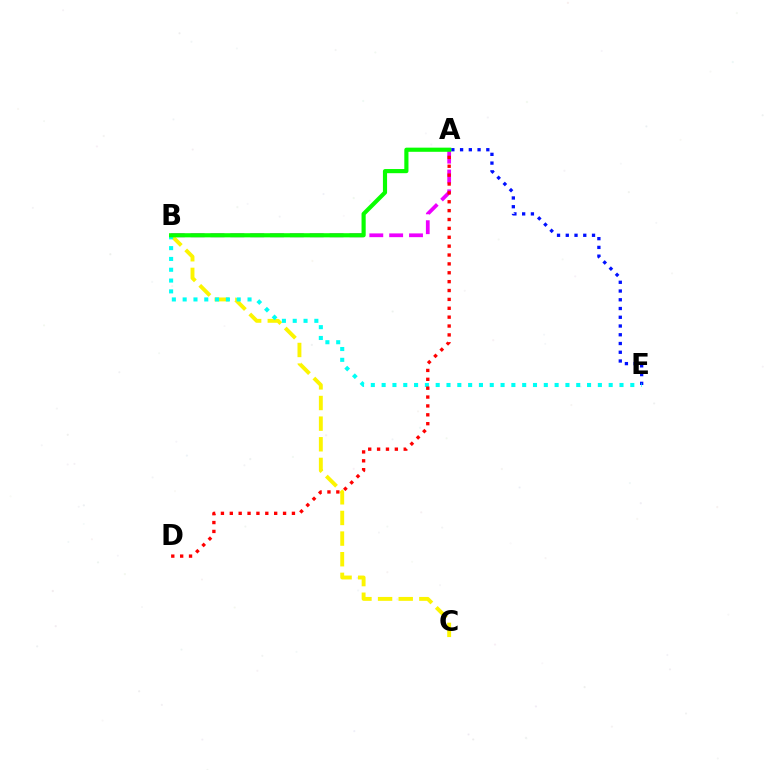{('A', 'E'): [{'color': '#0010ff', 'line_style': 'dotted', 'thickness': 2.38}], ('A', 'B'): [{'color': '#ee00ff', 'line_style': 'dashed', 'thickness': 2.7}, {'color': '#08ff00', 'line_style': 'solid', 'thickness': 2.99}], ('B', 'C'): [{'color': '#fcf500', 'line_style': 'dashed', 'thickness': 2.8}], ('B', 'E'): [{'color': '#00fff6', 'line_style': 'dotted', 'thickness': 2.94}], ('A', 'D'): [{'color': '#ff0000', 'line_style': 'dotted', 'thickness': 2.41}]}